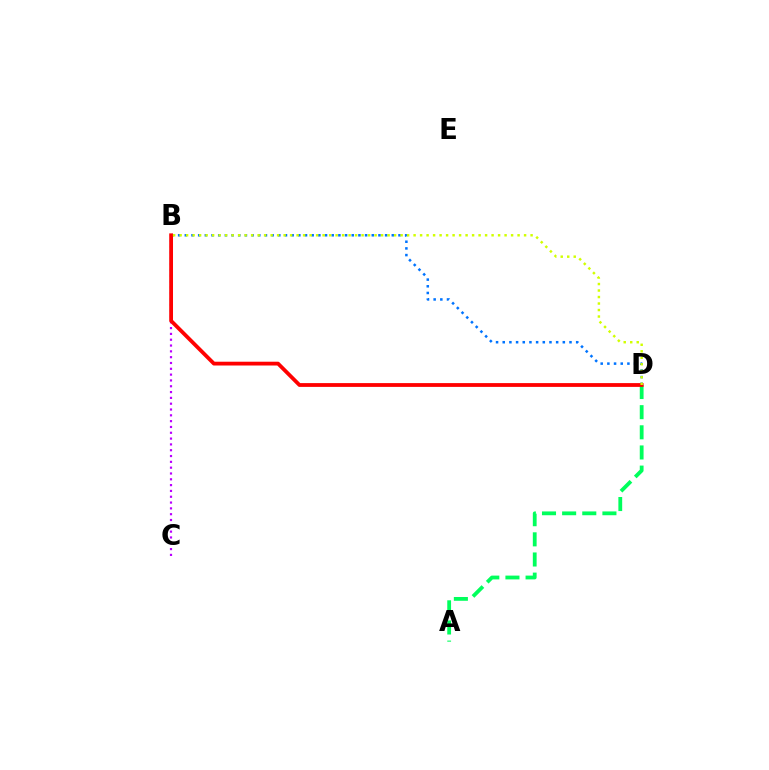{('B', 'D'): [{'color': '#0074ff', 'line_style': 'dotted', 'thickness': 1.81}, {'color': '#ff0000', 'line_style': 'solid', 'thickness': 2.73}, {'color': '#d1ff00', 'line_style': 'dotted', 'thickness': 1.77}], ('A', 'D'): [{'color': '#00ff5c', 'line_style': 'dashed', 'thickness': 2.74}], ('B', 'C'): [{'color': '#b900ff', 'line_style': 'dotted', 'thickness': 1.58}]}